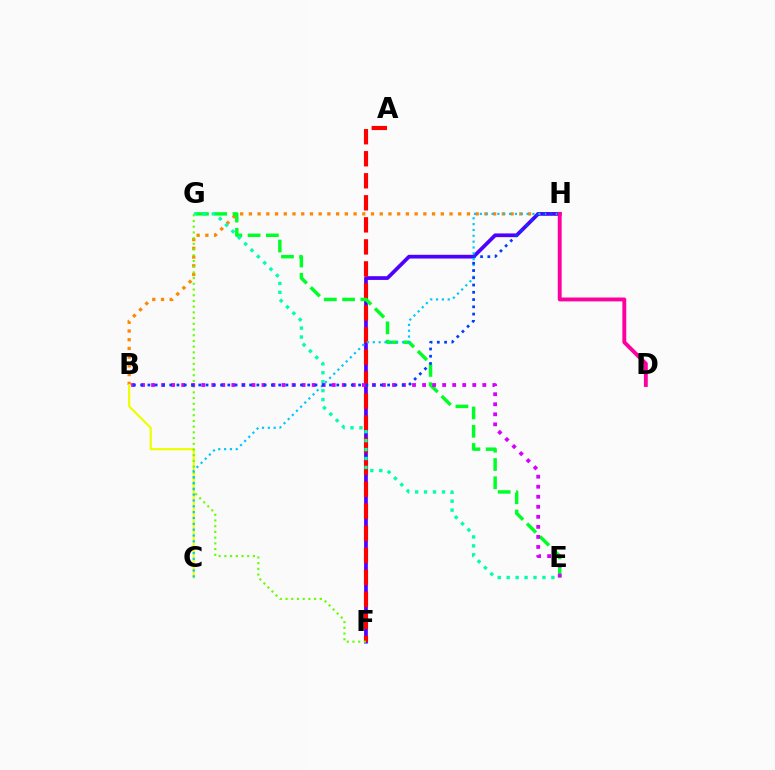{('B', 'H'): [{'color': '#ff8800', 'line_style': 'dotted', 'thickness': 2.37}, {'color': '#003fff', 'line_style': 'dotted', 'thickness': 1.97}], ('F', 'H'): [{'color': '#4f00ff', 'line_style': 'solid', 'thickness': 2.69}], ('A', 'F'): [{'color': '#ff0000', 'line_style': 'dashed', 'thickness': 2.99}], ('E', 'G'): [{'color': '#00ff27', 'line_style': 'dashed', 'thickness': 2.48}, {'color': '#00ffaf', 'line_style': 'dotted', 'thickness': 2.43}], ('B', 'C'): [{'color': '#eeff00', 'line_style': 'solid', 'thickness': 1.57}], ('F', 'G'): [{'color': '#66ff00', 'line_style': 'dotted', 'thickness': 1.55}], ('C', 'H'): [{'color': '#00c7ff', 'line_style': 'dotted', 'thickness': 1.59}], ('B', 'E'): [{'color': '#d600ff', 'line_style': 'dotted', 'thickness': 2.73}], ('D', 'H'): [{'color': '#ff00a0', 'line_style': 'solid', 'thickness': 2.8}]}